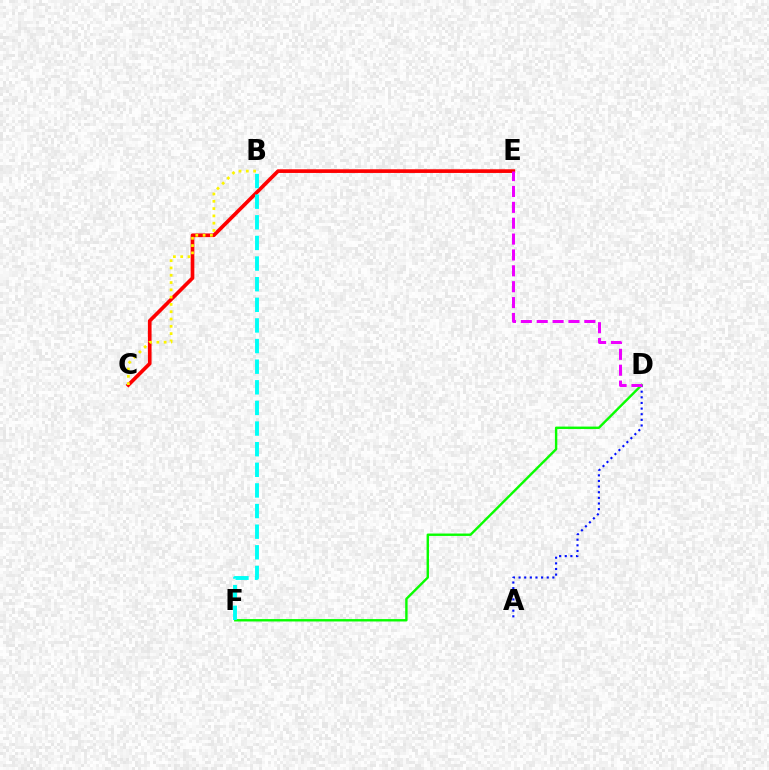{('A', 'D'): [{'color': '#0010ff', 'line_style': 'dotted', 'thickness': 1.53}], ('C', 'E'): [{'color': '#ff0000', 'line_style': 'solid', 'thickness': 2.65}], ('D', 'F'): [{'color': '#08ff00', 'line_style': 'solid', 'thickness': 1.72}], ('D', 'E'): [{'color': '#ee00ff', 'line_style': 'dashed', 'thickness': 2.16}], ('B', 'C'): [{'color': '#fcf500', 'line_style': 'dotted', 'thickness': 1.98}], ('B', 'F'): [{'color': '#00fff6', 'line_style': 'dashed', 'thickness': 2.8}]}